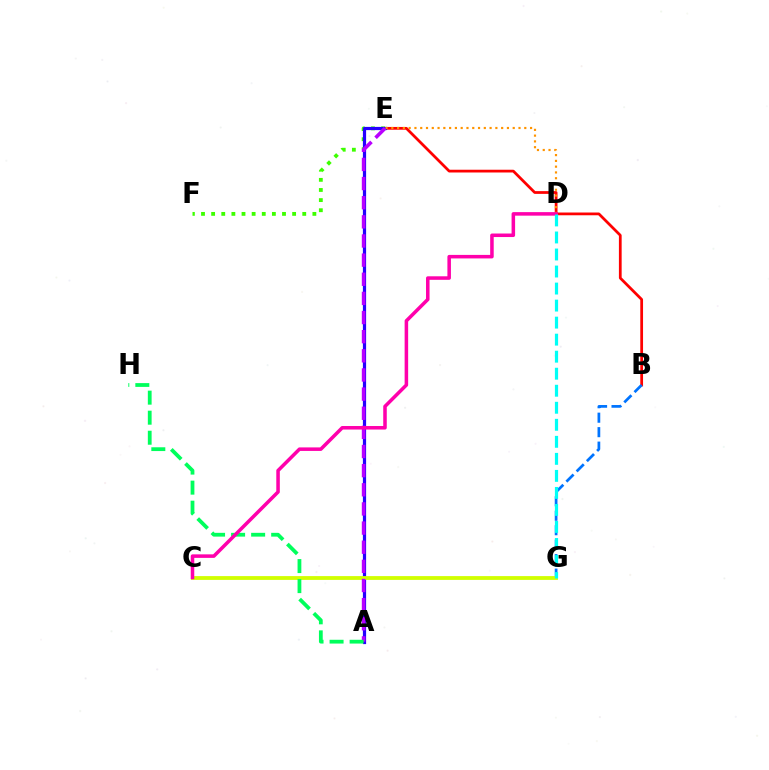{('B', 'E'): [{'color': '#ff0000', 'line_style': 'solid', 'thickness': 1.98}], ('E', 'F'): [{'color': '#3dff00', 'line_style': 'dotted', 'thickness': 2.75}], ('A', 'E'): [{'color': '#2500ff', 'line_style': 'solid', 'thickness': 2.31}, {'color': '#b900ff', 'line_style': 'dashed', 'thickness': 2.6}], ('B', 'G'): [{'color': '#0074ff', 'line_style': 'dashed', 'thickness': 1.97}], ('D', 'E'): [{'color': '#ff9400', 'line_style': 'dotted', 'thickness': 1.57}], ('C', 'G'): [{'color': '#d1ff00', 'line_style': 'solid', 'thickness': 2.74}], ('A', 'H'): [{'color': '#00ff5c', 'line_style': 'dashed', 'thickness': 2.72}], ('C', 'D'): [{'color': '#ff00ac', 'line_style': 'solid', 'thickness': 2.54}], ('D', 'G'): [{'color': '#00fff6', 'line_style': 'dashed', 'thickness': 2.31}]}